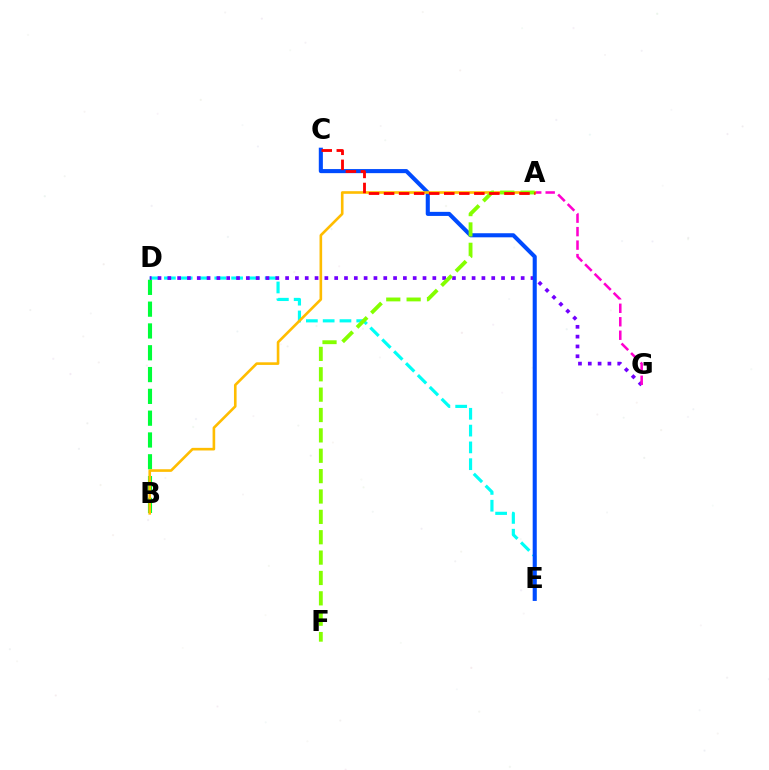{('D', 'E'): [{'color': '#00fff6', 'line_style': 'dashed', 'thickness': 2.28}], ('B', 'D'): [{'color': '#00ff39', 'line_style': 'dashed', 'thickness': 2.96}], ('D', 'G'): [{'color': '#7200ff', 'line_style': 'dotted', 'thickness': 2.67}], ('A', 'G'): [{'color': '#ff00cf', 'line_style': 'dashed', 'thickness': 1.83}], ('C', 'E'): [{'color': '#004bff', 'line_style': 'solid', 'thickness': 2.94}], ('A', 'B'): [{'color': '#ffbd00', 'line_style': 'solid', 'thickness': 1.89}], ('A', 'F'): [{'color': '#84ff00', 'line_style': 'dashed', 'thickness': 2.77}], ('A', 'C'): [{'color': '#ff0000', 'line_style': 'dashed', 'thickness': 2.04}]}